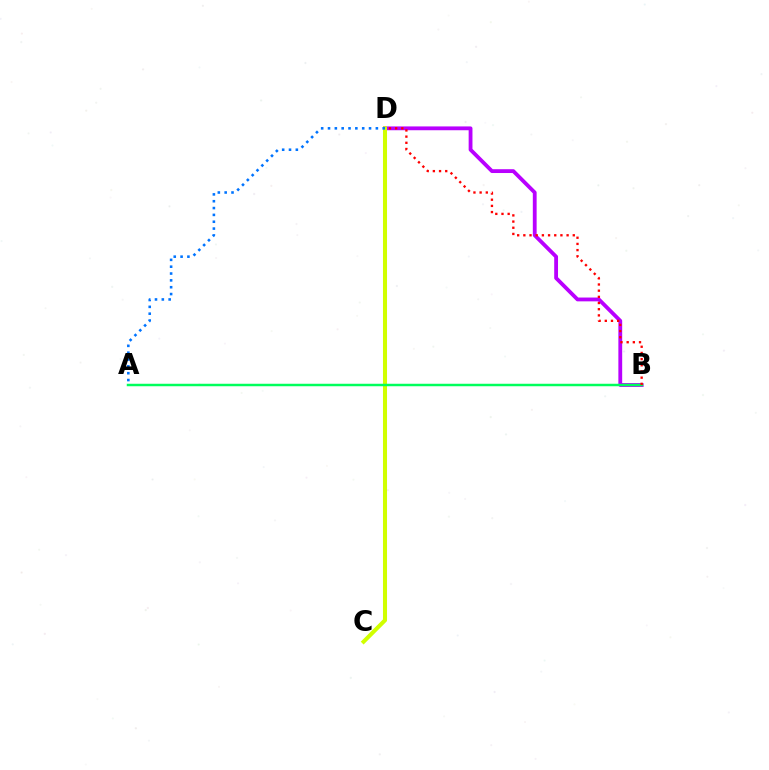{('B', 'D'): [{'color': '#b900ff', 'line_style': 'solid', 'thickness': 2.75}, {'color': '#ff0000', 'line_style': 'dotted', 'thickness': 1.68}], ('C', 'D'): [{'color': '#d1ff00', 'line_style': 'solid', 'thickness': 2.92}], ('A', 'B'): [{'color': '#00ff5c', 'line_style': 'solid', 'thickness': 1.78}], ('A', 'D'): [{'color': '#0074ff', 'line_style': 'dotted', 'thickness': 1.86}]}